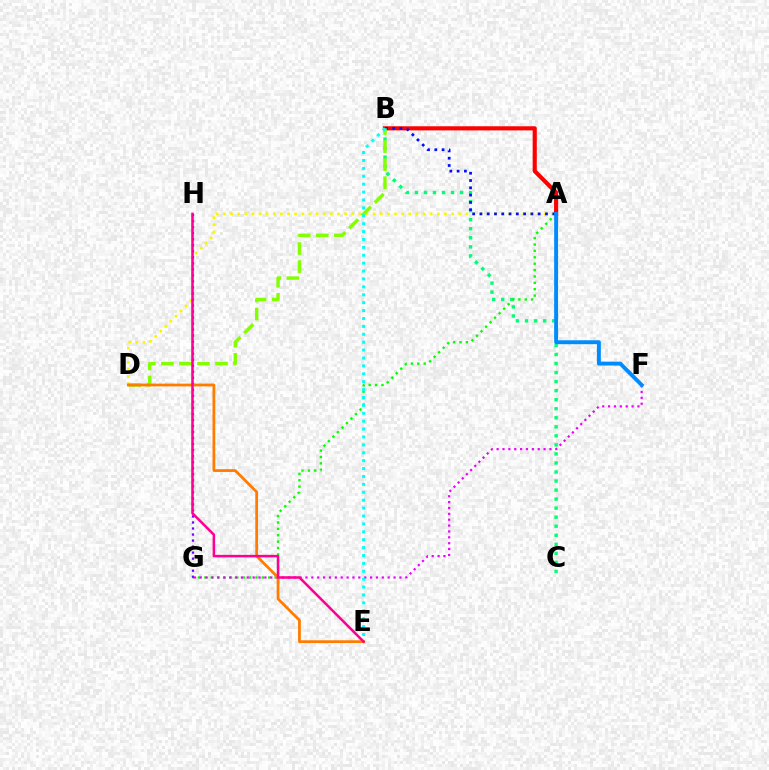{('A', 'B'): [{'color': '#ff0000', 'line_style': 'solid', 'thickness': 2.97}, {'color': '#0010ff', 'line_style': 'dotted', 'thickness': 1.98}], ('A', 'D'): [{'color': '#fcf500', 'line_style': 'dotted', 'thickness': 1.94}], ('B', 'C'): [{'color': '#00ff74', 'line_style': 'dotted', 'thickness': 2.46}], ('A', 'G'): [{'color': '#08ff00', 'line_style': 'dotted', 'thickness': 1.73}], ('G', 'H'): [{'color': '#7200ff', 'line_style': 'dotted', 'thickness': 1.64}], ('F', 'G'): [{'color': '#ee00ff', 'line_style': 'dotted', 'thickness': 1.6}], ('B', 'D'): [{'color': '#84ff00', 'line_style': 'dashed', 'thickness': 2.45}], ('D', 'E'): [{'color': '#ff7c00', 'line_style': 'solid', 'thickness': 1.99}], ('B', 'E'): [{'color': '#00fff6', 'line_style': 'dotted', 'thickness': 2.15}], ('E', 'H'): [{'color': '#ff0094', 'line_style': 'solid', 'thickness': 1.82}], ('A', 'F'): [{'color': '#008cff', 'line_style': 'solid', 'thickness': 2.81}]}